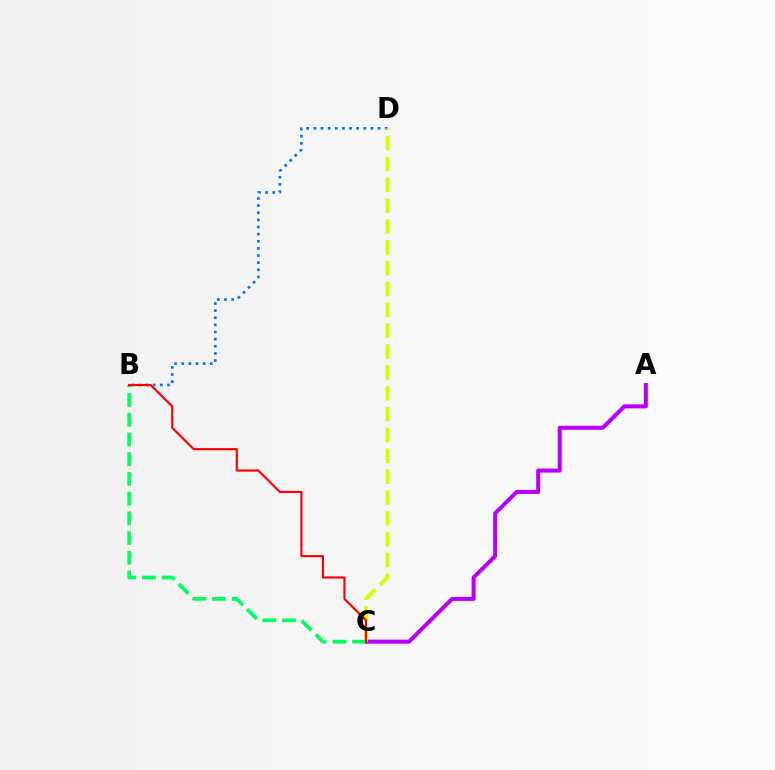{('A', 'C'): [{'color': '#b900ff', 'line_style': 'solid', 'thickness': 2.91}], ('B', 'D'): [{'color': '#0074ff', 'line_style': 'dotted', 'thickness': 1.94}], ('C', 'D'): [{'color': '#d1ff00', 'line_style': 'dashed', 'thickness': 2.83}], ('B', 'C'): [{'color': '#00ff5c', 'line_style': 'dashed', 'thickness': 2.68}, {'color': '#ff0000', 'line_style': 'solid', 'thickness': 1.55}]}